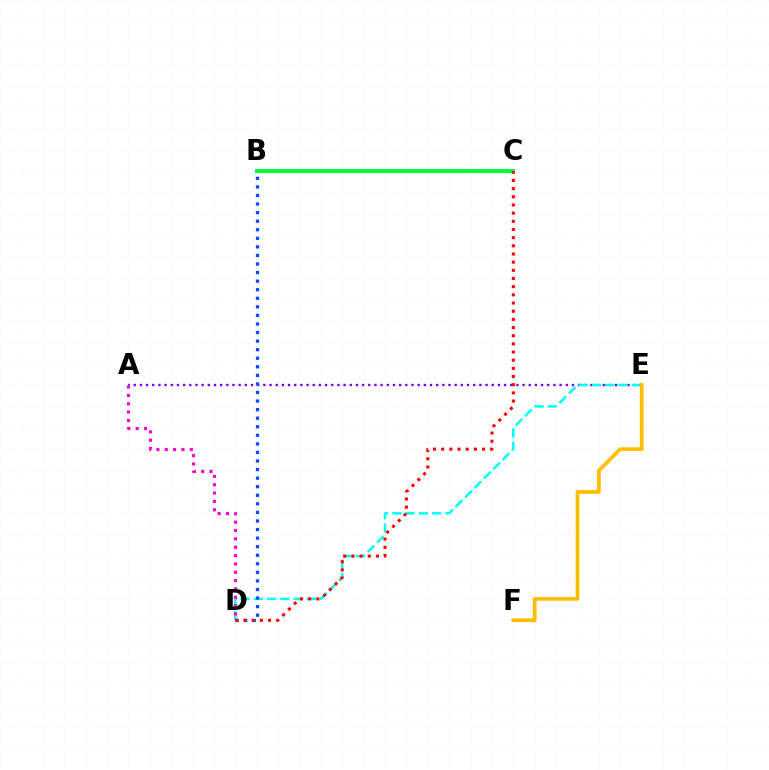{('A', 'E'): [{'color': '#7200ff', 'line_style': 'dotted', 'thickness': 1.68}], ('D', 'E'): [{'color': '#00fff6', 'line_style': 'dashed', 'thickness': 1.8}], ('B', 'C'): [{'color': '#84ff00', 'line_style': 'dashed', 'thickness': 1.84}, {'color': '#00ff39', 'line_style': 'solid', 'thickness': 2.89}], ('B', 'D'): [{'color': '#004bff', 'line_style': 'dotted', 'thickness': 2.33}], ('A', 'D'): [{'color': '#ff00cf', 'line_style': 'dotted', 'thickness': 2.27}], ('C', 'D'): [{'color': '#ff0000', 'line_style': 'dotted', 'thickness': 2.22}], ('E', 'F'): [{'color': '#ffbd00', 'line_style': 'solid', 'thickness': 2.67}]}